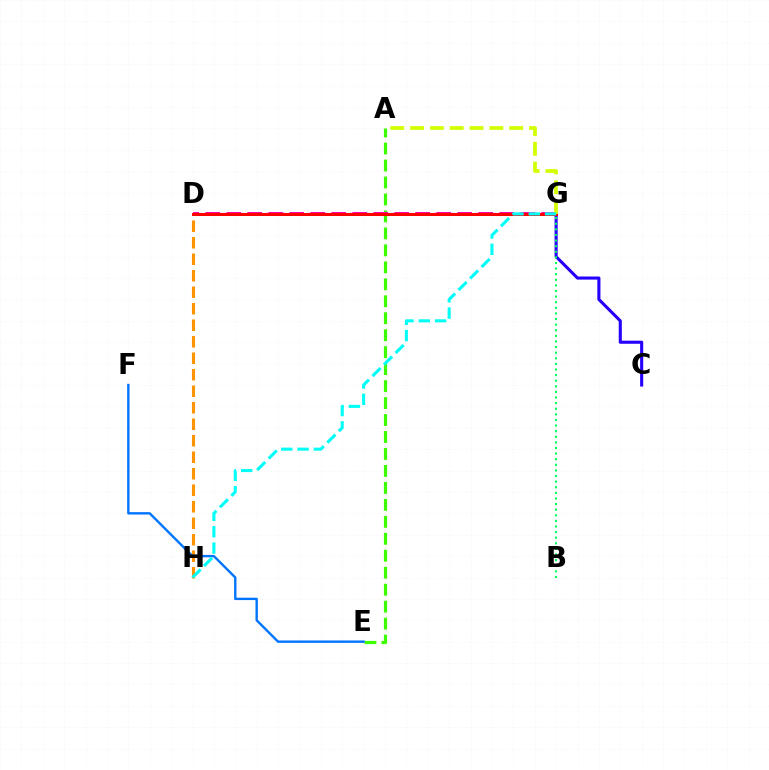{('A', 'E'): [{'color': '#3dff00', 'line_style': 'dashed', 'thickness': 2.31}], ('D', 'G'): [{'color': '#b900ff', 'line_style': 'dotted', 'thickness': 1.63}, {'color': '#ff00ac', 'line_style': 'dashed', 'thickness': 2.85}, {'color': '#ff0000', 'line_style': 'solid', 'thickness': 2.18}], ('D', 'H'): [{'color': '#ff9400', 'line_style': 'dashed', 'thickness': 2.24}], ('C', 'G'): [{'color': '#2500ff', 'line_style': 'solid', 'thickness': 2.22}], ('E', 'F'): [{'color': '#0074ff', 'line_style': 'solid', 'thickness': 1.72}], ('B', 'G'): [{'color': '#00ff5c', 'line_style': 'dotted', 'thickness': 1.52}], ('A', 'G'): [{'color': '#d1ff00', 'line_style': 'dashed', 'thickness': 2.69}], ('G', 'H'): [{'color': '#00fff6', 'line_style': 'dashed', 'thickness': 2.21}]}